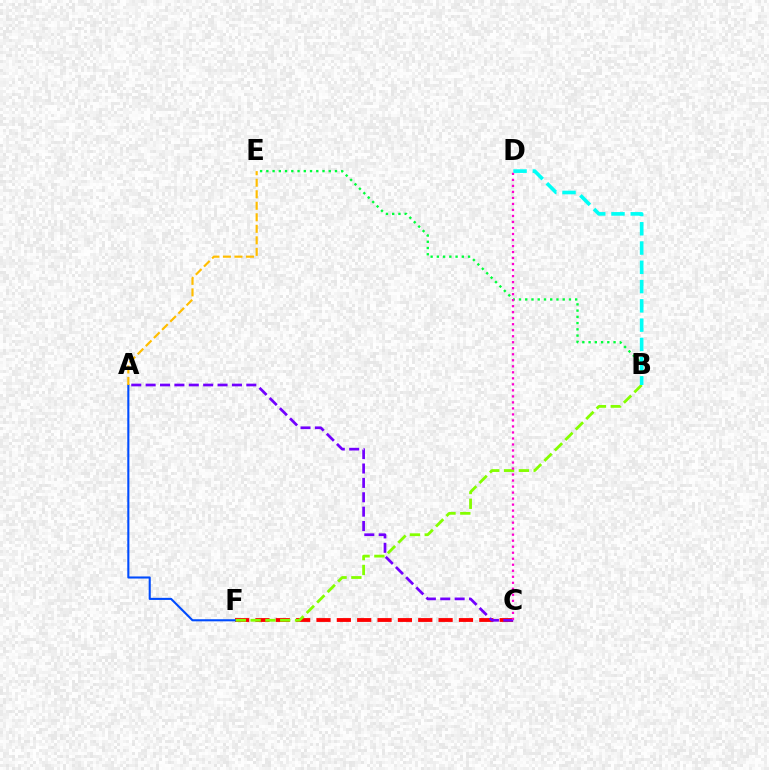{('C', 'F'): [{'color': '#ff0000', 'line_style': 'dashed', 'thickness': 2.76}], ('A', 'F'): [{'color': '#004bff', 'line_style': 'solid', 'thickness': 1.51}], ('B', 'E'): [{'color': '#00ff39', 'line_style': 'dotted', 'thickness': 1.7}], ('B', 'F'): [{'color': '#84ff00', 'line_style': 'dashed', 'thickness': 2.01}], ('A', 'C'): [{'color': '#7200ff', 'line_style': 'dashed', 'thickness': 1.95}], ('C', 'D'): [{'color': '#ff00cf', 'line_style': 'dotted', 'thickness': 1.63}], ('A', 'E'): [{'color': '#ffbd00', 'line_style': 'dashed', 'thickness': 1.56}], ('B', 'D'): [{'color': '#00fff6', 'line_style': 'dashed', 'thickness': 2.62}]}